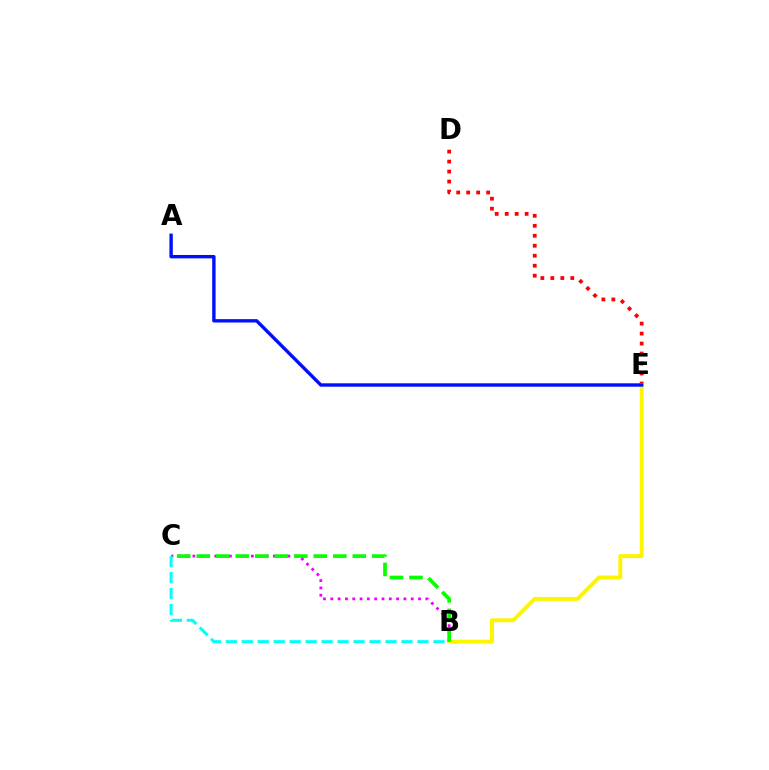{('D', 'E'): [{'color': '#ff0000', 'line_style': 'dotted', 'thickness': 2.71}], ('B', 'E'): [{'color': '#fcf500', 'line_style': 'solid', 'thickness': 2.83}], ('B', 'C'): [{'color': '#ee00ff', 'line_style': 'dotted', 'thickness': 1.99}, {'color': '#08ff00', 'line_style': 'dashed', 'thickness': 2.65}, {'color': '#00fff6', 'line_style': 'dashed', 'thickness': 2.17}], ('A', 'E'): [{'color': '#0010ff', 'line_style': 'solid', 'thickness': 2.44}]}